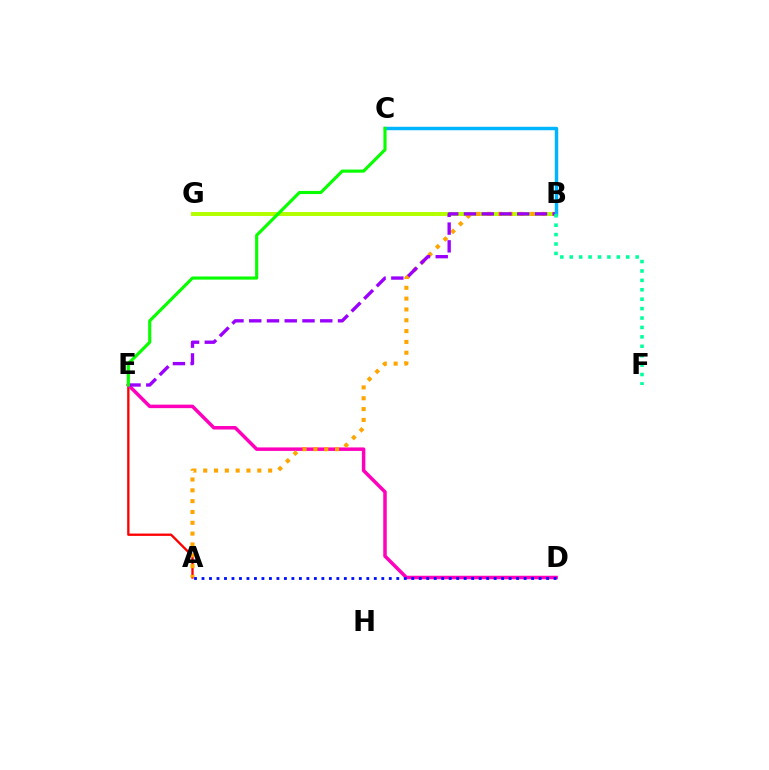{('A', 'E'): [{'color': '#ff0000', 'line_style': 'solid', 'thickness': 1.68}], ('D', 'E'): [{'color': '#ff00bd', 'line_style': 'solid', 'thickness': 2.52}], ('B', 'G'): [{'color': '#b3ff00', 'line_style': 'solid', 'thickness': 2.86}], ('A', 'B'): [{'color': '#ffa500', 'line_style': 'dotted', 'thickness': 2.94}], ('B', 'E'): [{'color': '#9b00ff', 'line_style': 'dashed', 'thickness': 2.41}], ('B', 'C'): [{'color': '#00b5ff', 'line_style': 'solid', 'thickness': 2.48}], ('C', 'E'): [{'color': '#08ff00', 'line_style': 'solid', 'thickness': 2.25}], ('B', 'F'): [{'color': '#00ff9d', 'line_style': 'dotted', 'thickness': 2.56}], ('A', 'D'): [{'color': '#0010ff', 'line_style': 'dotted', 'thickness': 2.04}]}